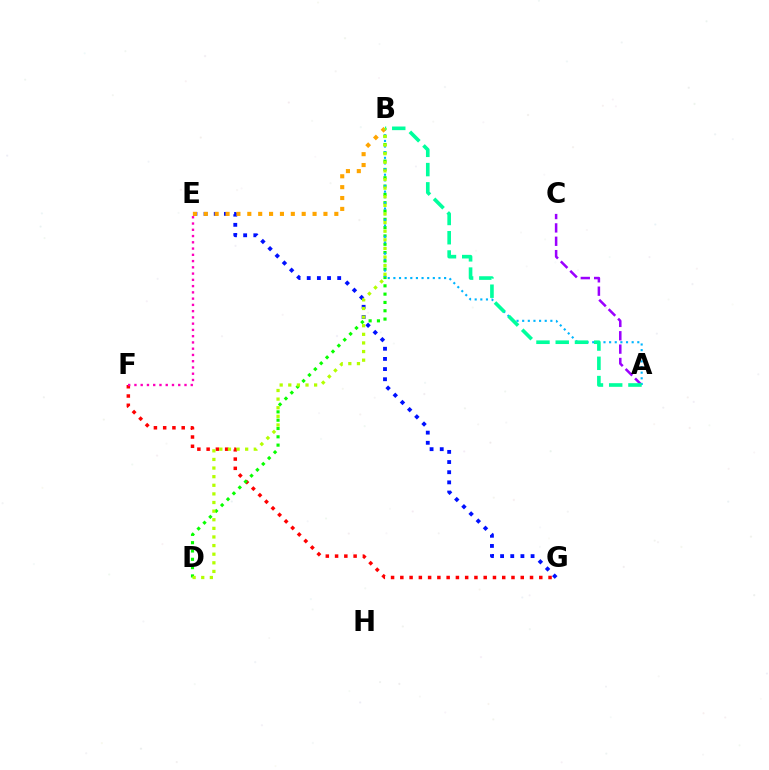{('A', 'C'): [{'color': '#9b00ff', 'line_style': 'dashed', 'thickness': 1.81}], ('F', 'G'): [{'color': '#ff0000', 'line_style': 'dotted', 'thickness': 2.52}], ('B', 'D'): [{'color': '#08ff00', 'line_style': 'dotted', 'thickness': 2.26}, {'color': '#b3ff00', 'line_style': 'dotted', 'thickness': 2.34}], ('A', 'B'): [{'color': '#00b5ff', 'line_style': 'dotted', 'thickness': 1.53}, {'color': '#00ff9d', 'line_style': 'dashed', 'thickness': 2.62}], ('E', 'G'): [{'color': '#0010ff', 'line_style': 'dotted', 'thickness': 2.76}], ('B', 'E'): [{'color': '#ffa500', 'line_style': 'dotted', 'thickness': 2.96}], ('E', 'F'): [{'color': '#ff00bd', 'line_style': 'dotted', 'thickness': 1.7}]}